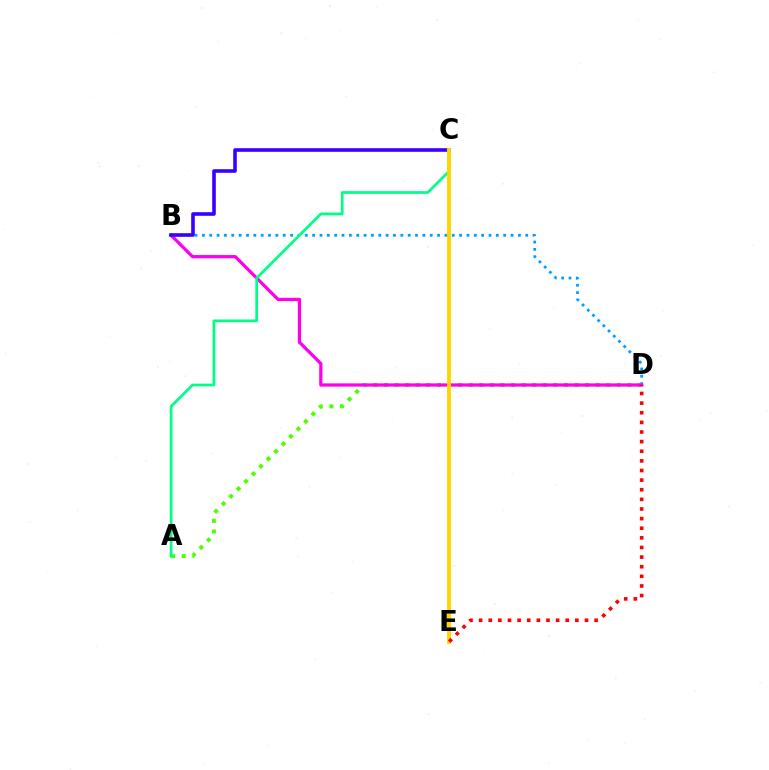{('B', 'D'): [{'color': '#009eff', 'line_style': 'dotted', 'thickness': 2.0}, {'color': '#ff00ed', 'line_style': 'solid', 'thickness': 2.33}], ('A', 'D'): [{'color': '#4fff00', 'line_style': 'dotted', 'thickness': 2.88}], ('A', 'C'): [{'color': '#00ff86', 'line_style': 'solid', 'thickness': 1.96}], ('B', 'C'): [{'color': '#3700ff', 'line_style': 'solid', 'thickness': 2.59}], ('C', 'E'): [{'color': '#ffd500', 'line_style': 'solid', 'thickness': 2.81}], ('D', 'E'): [{'color': '#ff0000', 'line_style': 'dotted', 'thickness': 2.61}]}